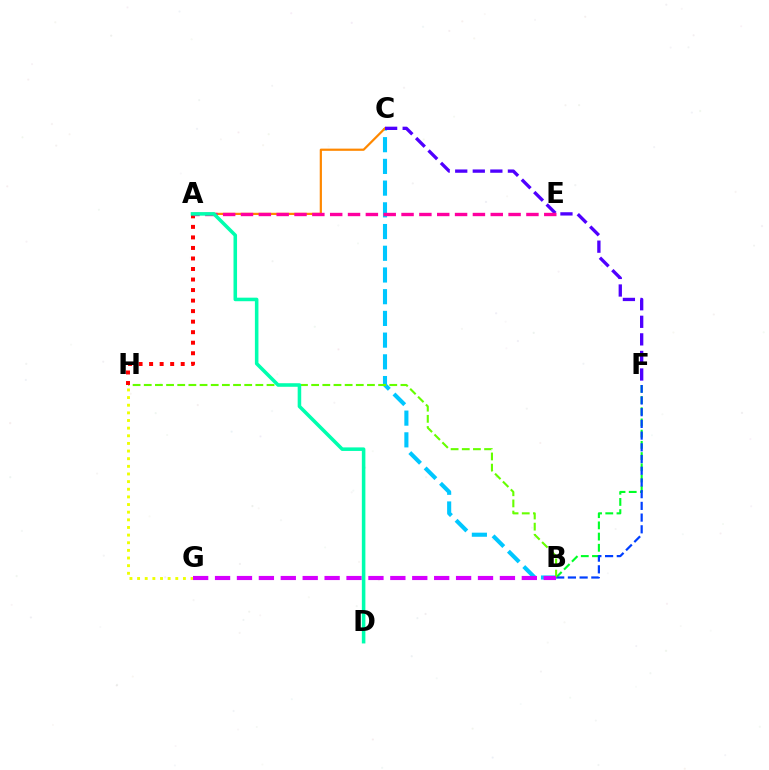{('B', 'F'): [{'color': '#00ff27', 'line_style': 'dashed', 'thickness': 1.52}, {'color': '#003fff', 'line_style': 'dashed', 'thickness': 1.59}], ('B', 'C'): [{'color': '#00c7ff', 'line_style': 'dashed', 'thickness': 2.95}], ('A', 'C'): [{'color': '#ff8800', 'line_style': 'solid', 'thickness': 1.59}], ('G', 'H'): [{'color': '#eeff00', 'line_style': 'dotted', 'thickness': 2.08}], ('B', 'H'): [{'color': '#66ff00', 'line_style': 'dashed', 'thickness': 1.52}], ('A', 'H'): [{'color': '#ff0000', 'line_style': 'dotted', 'thickness': 2.86}], ('C', 'F'): [{'color': '#4f00ff', 'line_style': 'dashed', 'thickness': 2.39}], ('B', 'G'): [{'color': '#d600ff', 'line_style': 'dashed', 'thickness': 2.98}], ('A', 'E'): [{'color': '#ff00a0', 'line_style': 'dashed', 'thickness': 2.42}], ('A', 'D'): [{'color': '#00ffaf', 'line_style': 'solid', 'thickness': 2.55}]}